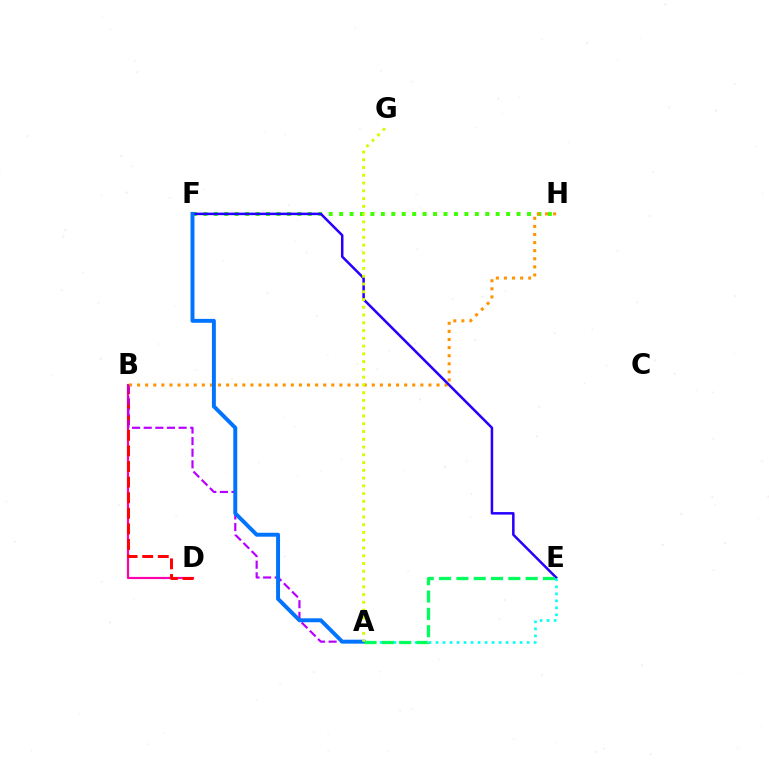{('B', 'D'): [{'color': '#ff00ac', 'line_style': 'solid', 'thickness': 1.57}, {'color': '#ff0000', 'line_style': 'dashed', 'thickness': 2.12}], ('F', 'H'): [{'color': '#3dff00', 'line_style': 'dotted', 'thickness': 2.84}], ('B', 'H'): [{'color': '#ff9400', 'line_style': 'dotted', 'thickness': 2.2}], ('E', 'F'): [{'color': '#2500ff', 'line_style': 'solid', 'thickness': 1.81}], ('A', 'E'): [{'color': '#00fff6', 'line_style': 'dotted', 'thickness': 1.9}, {'color': '#00ff5c', 'line_style': 'dashed', 'thickness': 2.35}], ('A', 'B'): [{'color': '#b900ff', 'line_style': 'dashed', 'thickness': 1.58}], ('A', 'F'): [{'color': '#0074ff', 'line_style': 'solid', 'thickness': 2.83}], ('A', 'G'): [{'color': '#d1ff00', 'line_style': 'dotted', 'thickness': 2.11}]}